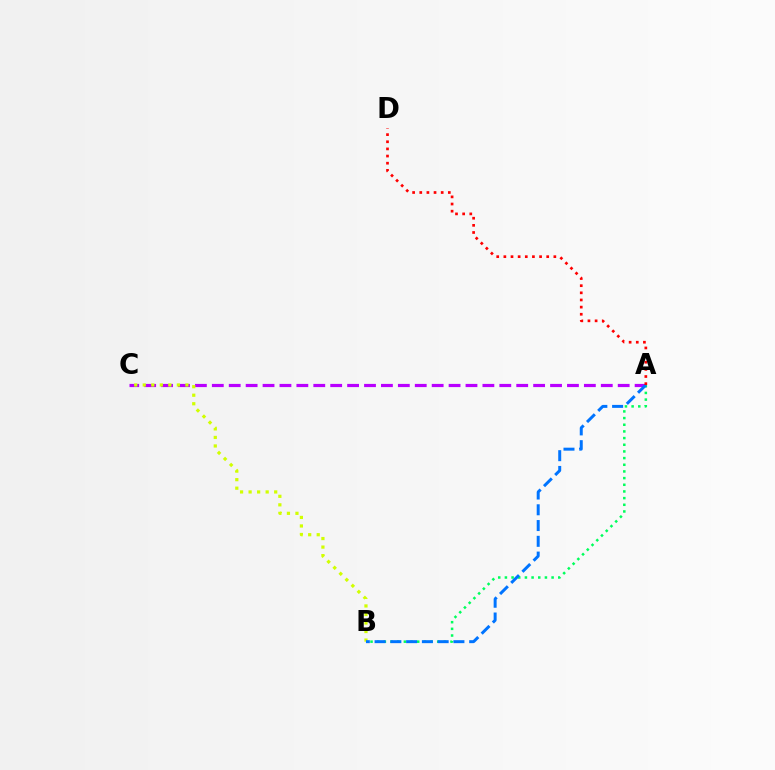{('A', 'C'): [{'color': '#b900ff', 'line_style': 'dashed', 'thickness': 2.3}], ('A', 'B'): [{'color': '#00ff5c', 'line_style': 'dotted', 'thickness': 1.81}, {'color': '#0074ff', 'line_style': 'dashed', 'thickness': 2.14}], ('B', 'C'): [{'color': '#d1ff00', 'line_style': 'dotted', 'thickness': 2.32}], ('A', 'D'): [{'color': '#ff0000', 'line_style': 'dotted', 'thickness': 1.94}]}